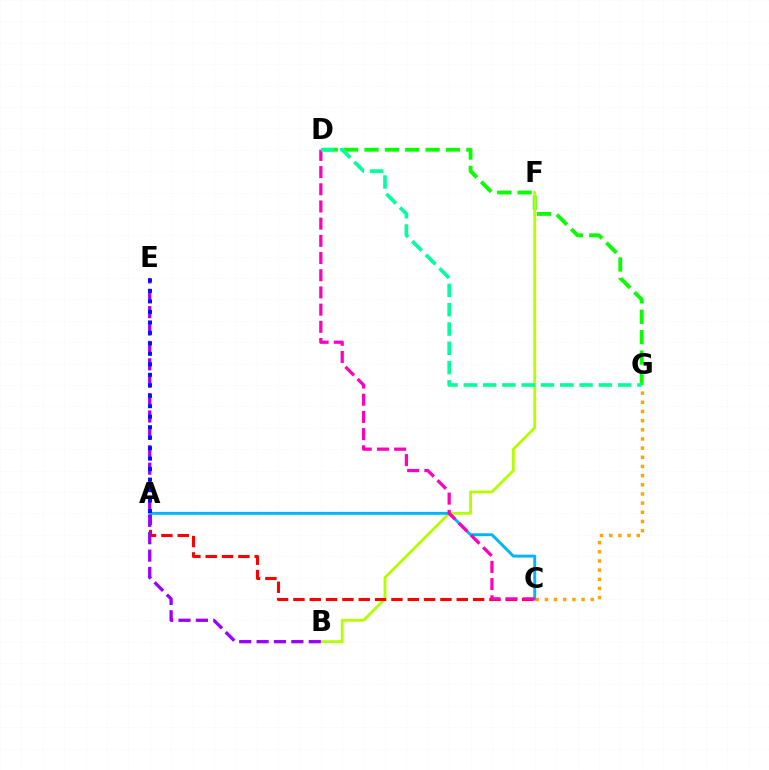{('D', 'G'): [{'color': '#08ff00', 'line_style': 'dashed', 'thickness': 2.77}, {'color': '#00ff9d', 'line_style': 'dashed', 'thickness': 2.62}], ('B', 'F'): [{'color': '#b3ff00', 'line_style': 'solid', 'thickness': 2.05}], ('A', 'C'): [{'color': '#ff0000', 'line_style': 'dashed', 'thickness': 2.22}, {'color': '#00b5ff', 'line_style': 'solid', 'thickness': 2.11}], ('C', 'G'): [{'color': '#ffa500', 'line_style': 'dotted', 'thickness': 2.49}], ('B', 'E'): [{'color': '#9b00ff', 'line_style': 'dashed', 'thickness': 2.36}], ('A', 'E'): [{'color': '#0010ff', 'line_style': 'dotted', 'thickness': 2.85}], ('C', 'D'): [{'color': '#ff00bd', 'line_style': 'dashed', 'thickness': 2.34}]}